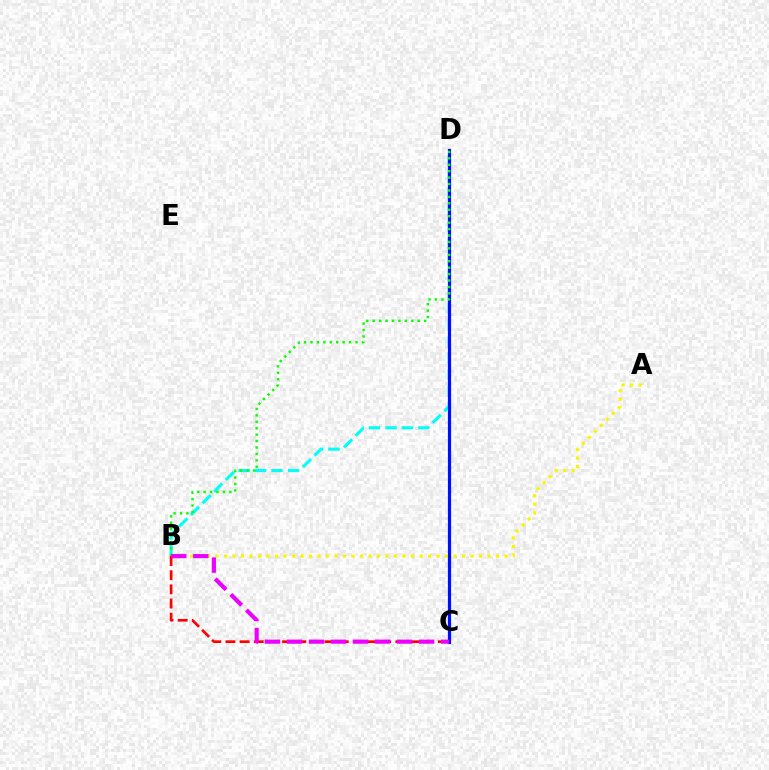{('A', 'B'): [{'color': '#fcf500', 'line_style': 'dotted', 'thickness': 2.31}], ('B', 'D'): [{'color': '#00fff6', 'line_style': 'dashed', 'thickness': 2.24}, {'color': '#08ff00', 'line_style': 'dotted', 'thickness': 1.75}], ('C', 'D'): [{'color': '#0010ff', 'line_style': 'solid', 'thickness': 2.3}], ('B', 'C'): [{'color': '#ff0000', 'line_style': 'dashed', 'thickness': 1.92}, {'color': '#ee00ff', 'line_style': 'dashed', 'thickness': 2.99}]}